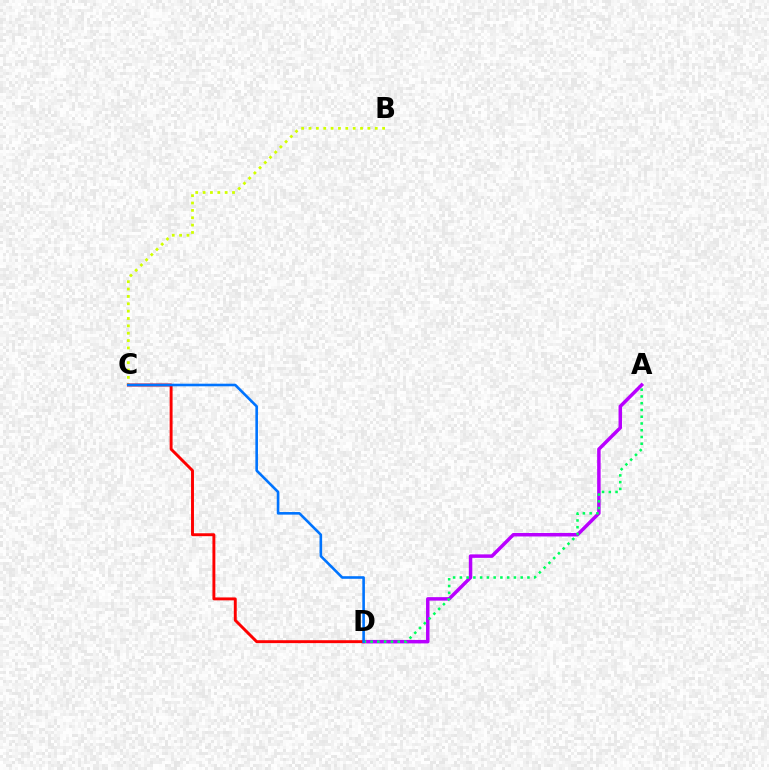{('B', 'C'): [{'color': '#d1ff00', 'line_style': 'dotted', 'thickness': 2.0}], ('A', 'D'): [{'color': '#b900ff', 'line_style': 'solid', 'thickness': 2.51}, {'color': '#00ff5c', 'line_style': 'dotted', 'thickness': 1.84}], ('C', 'D'): [{'color': '#ff0000', 'line_style': 'solid', 'thickness': 2.1}, {'color': '#0074ff', 'line_style': 'solid', 'thickness': 1.87}]}